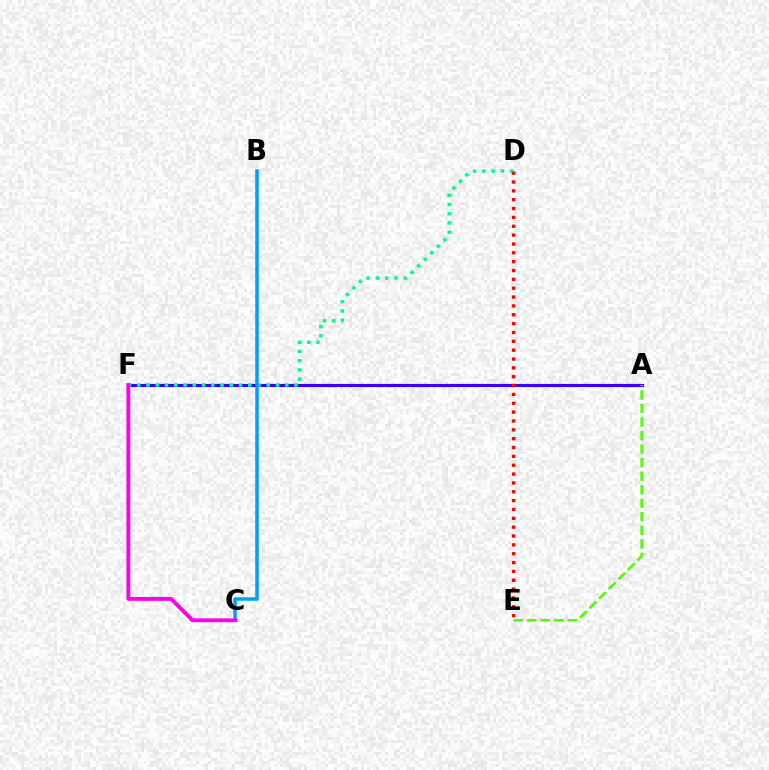{('A', 'F'): [{'color': '#ffd500', 'line_style': 'dotted', 'thickness': 1.72}, {'color': '#3700ff', 'line_style': 'solid', 'thickness': 2.24}], ('D', 'F'): [{'color': '#00ff86', 'line_style': 'dotted', 'thickness': 2.51}], ('A', 'E'): [{'color': '#4fff00', 'line_style': 'dashed', 'thickness': 1.84}], ('B', 'C'): [{'color': '#009eff', 'line_style': 'solid', 'thickness': 2.53}], ('D', 'E'): [{'color': '#ff0000', 'line_style': 'dotted', 'thickness': 2.4}], ('C', 'F'): [{'color': '#ff00ed', 'line_style': 'solid', 'thickness': 2.78}]}